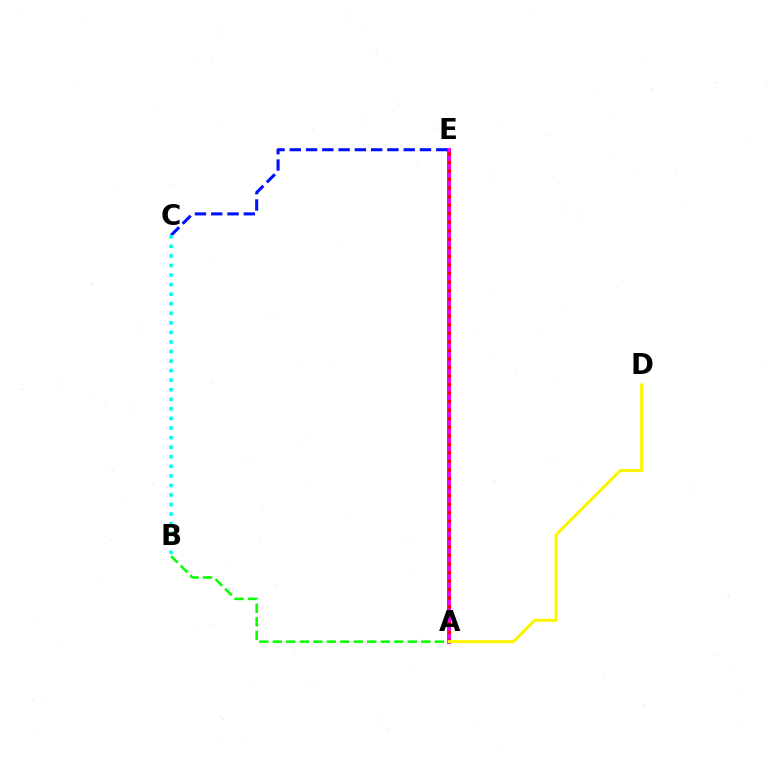{('A', 'E'): [{'color': '#ee00ff', 'line_style': 'solid', 'thickness': 2.89}, {'color': '#ff0000', 'line_style': 'dotted', 'thickness': 2.32}], ('A', 'B'): [{'color': '#08ff00', 'line_style': 'dashed', 'thickness': 1.83}], ('C', 'E'): [{'color': '#0010ff', 'line_style': 'dashed', 'thickness': 2.21}], ('A', 'D'): [{'color': '#fcf500', 'line_style': 'solid', 'thickness': 2.21}], ('B', 'C'): [{'color': '#00fff6', 'line_style': 'dotted', 'thickness': 2.6}]}